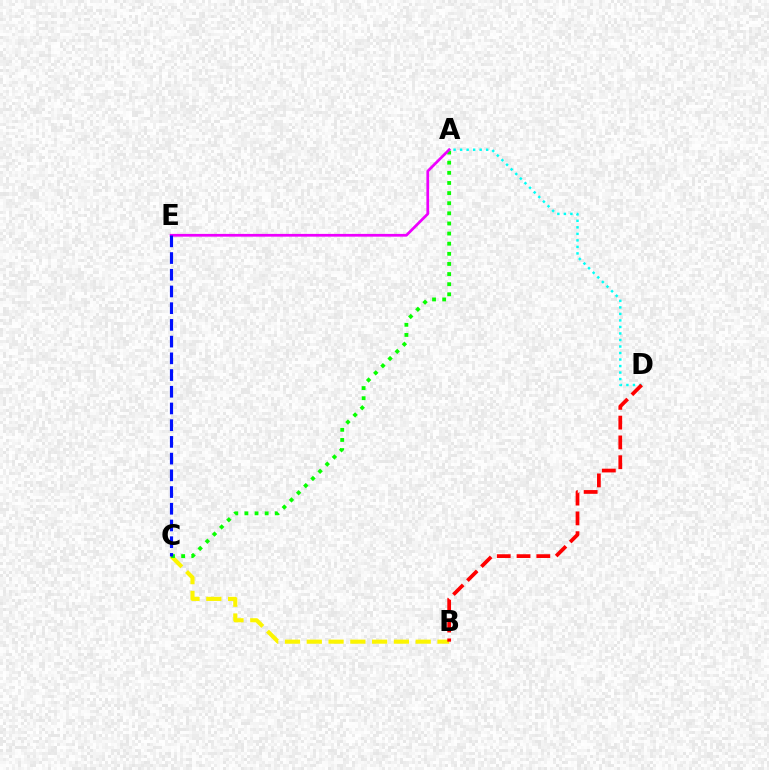{('B', 'C'): [{'color': '#fcf500', 'line_style': 'dashed', 'thickness': 2.96}], ('A', 'C'): [{'color': '#08ff00', 'line_style': 'dotted', 'thickness': 2.75}], ('A', 'E'): [{'color': '#ee00ff', 'line_style': 'solid', 'thickness': 1.98}], ('A', 'D'): [{'color': '#00fff6', 'line_style': 'dotted', 'thickness': 1.77}], ('B', 'D'): [{'color': '#ff0000', 'line_style': 'dashed', 'thickness': 2.69}], ('C', 'E'): [{'color': '#0010ff', 'line_style': 'dashed', 'thickness': 2.27}]}